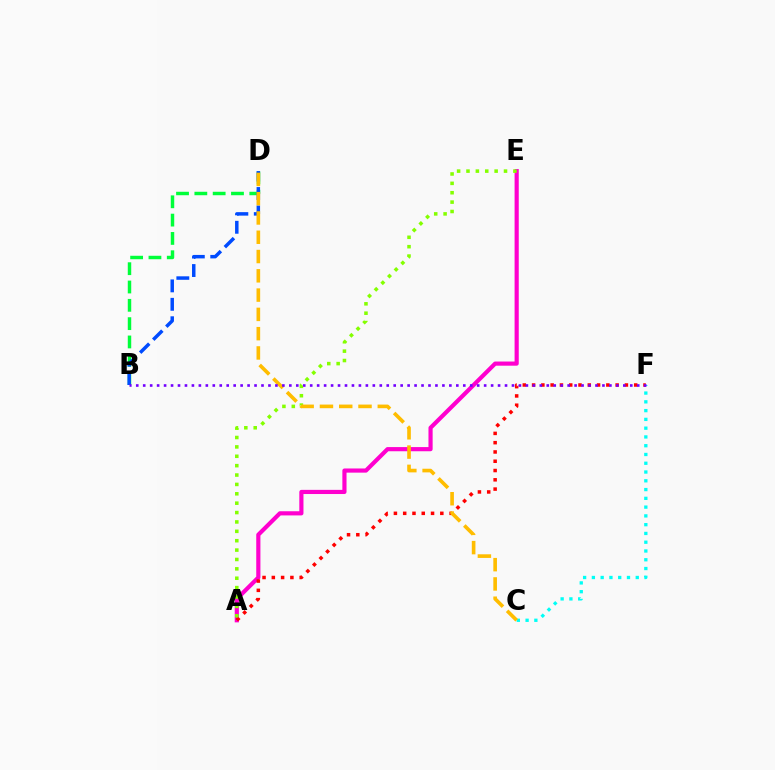{('A', 'E'): [{'color': '#ff00cf', 'line_style': 'solid', 'thickness': 3.0}, {'color': '#84ff00', 'line_style': 'dotted', 'thickness': 2.55}], ('A', 'F'): [{'color': '#ff0000', 'line_style': 'dotted', 'thickness': 2.52}], ('B', 'D'): [{'color': '#00ff39', 'line_style': 'dashed', 'thickness': 2.49}, {'color': '#004bff', 'line_style': 'dashed', 'thickness': 2.5}], ('C', 'F'): [{'color': '#00fff6', 'line_style': 'dotted', 'thickness': 2.38}], ('C', 'D'): [{'color': '#ffbd00', 'line_style': 'dashed', 'thickness': 2.62}], ('B', 'F'): [{'color': '#7200ff', 'line_style': 'dotted', 'thickness': 1.89}]}